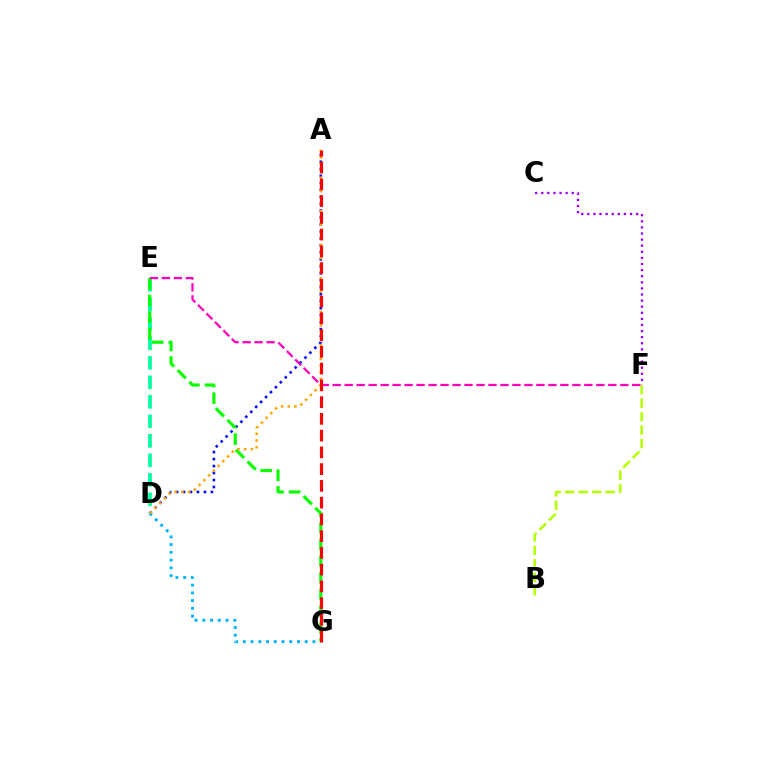{('A', 'D'): [{'color': '#0010ff', 'line_style': 'dotted', 'thickness': 1.89}, {'color': '#ffa500', 'line_style': 'dotted', 'thickness': 1.82}], ('D', 'G'): [{'color': '#00b5ff', 'line_style': 'dotted', 'thickness': 2.1}], ('D', 'E'): [{'color': '#00ff9d', 'line_style': 'dashed', 'thickness': 2.65}], ('E', 'G'): [{'color': '#08ff00', 'line_style': 'dashed', 'thickness': 2.25}], ('C', 'F'): [{'color': '#9b00ff', 'line_style': 'dotted', 'thickness': 1.66}], ('B', 'F'): [{'color': '#b3ff00', 'line_style': 'dashed', 'thickness': 1.83}], ('E', 'F'): [{'color': '#ff00bd', 'line_style': 'dashed', 'thickness': 1.63}], ('A', 'G'): [{'color': '#ff0000', 'line_style': 'dashed', 'thickness': 2.28}]}